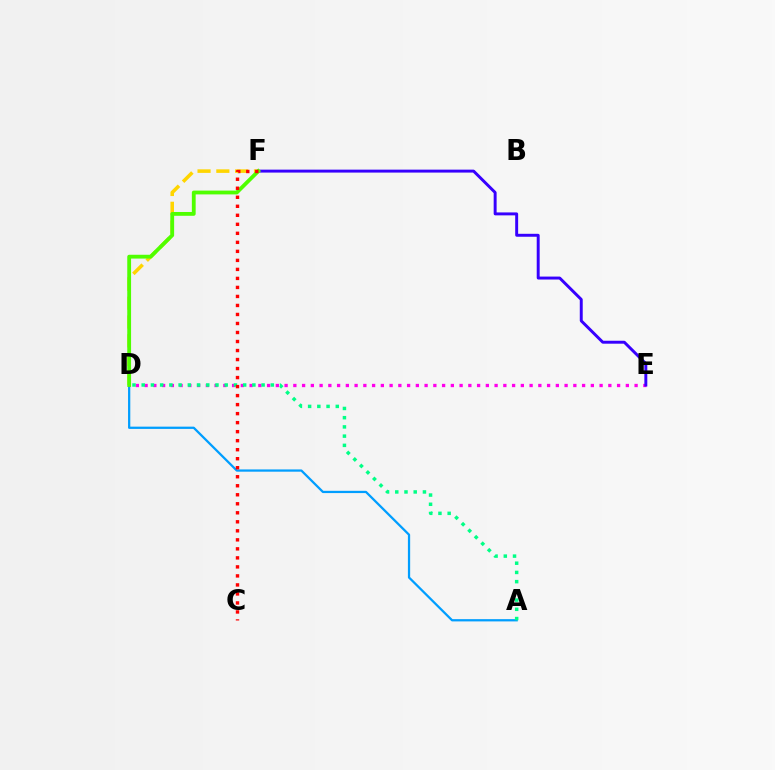{('A', 'D'): [{'color': '#009eff', 'line_style': 'solid', 'thickness': 1.62}, {'color': '#00ff86', 'line_style': 'dotted', 'thickness': 2.51}], ('D', 'E'): [{'color': '#ff00ed', 'line_style': 'dotted', 'thickness': 2.38}], ('E', 'F'): [{'color': '#3700ff', 'line_style': 'solid', 'thickness': 2.12}], ('D', 'F'): [{'color': '#ffd500', 'line_style': 'dashed', 'thickness': 2.55}, {'color': '#4fff00', 'line_style': 'solid', 'thickness': 2.74}], ('C', 'F'): [{'color': '#ff0000', 'line_style': 'dotted', 'thickness': 2.45}]}